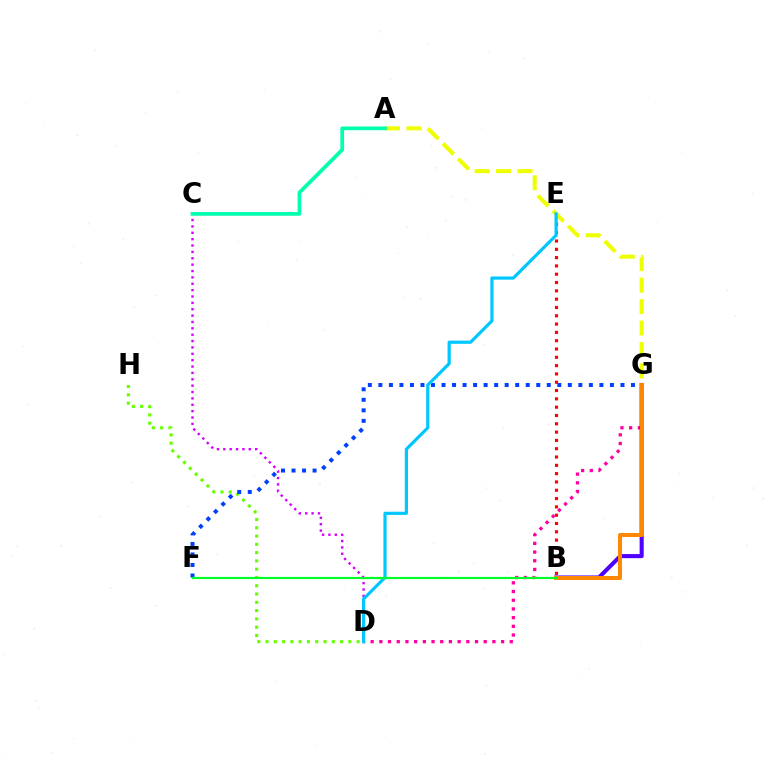{('D', 'G'): [{'color': '#ff00a0', 'line_style': 'dotted', 'thickness': 2.36}], ('D', 'H'): [{'color': '#66ff00', 'line_style': 'dotted', 'thickness': 2.25}], ('B', 'G'): [{'color': '#4f00ff', 'line_style': 'solid', 'thickness': 2.94}, {'color': '#ff8800', 'line_style': 'solid', 'thickness': 2.86}], ('B', 'E'): [{'color': '#ff0000', 'line_style': 'dotted', 'thickness': 2.26}], ('C', 'D'): [{'color': '#d600ff', 'line_style': 'dotted', 'thickness': 1.73}], ('A', 'G'): [{'color': '#eeff00', 'line_style': 'dashed', 'thickness': 2.91}], ('F', 'G'): [{'color': '#003fff', 'line_style': 'dotted', 'thickness': 2.86}], ('A', 'C'): [{'color': '#00ffaf', 'line_style': 'solid', 'thickness': 2.68}], ('D', 'E'): [{'color': '#00c7ff', 'line_style': 'solid', 'thickness': 2.3}], ('B', 'F'): [{'color': '#00ff27', 'line_style': 'solid', 'thickness': 1.57}]}